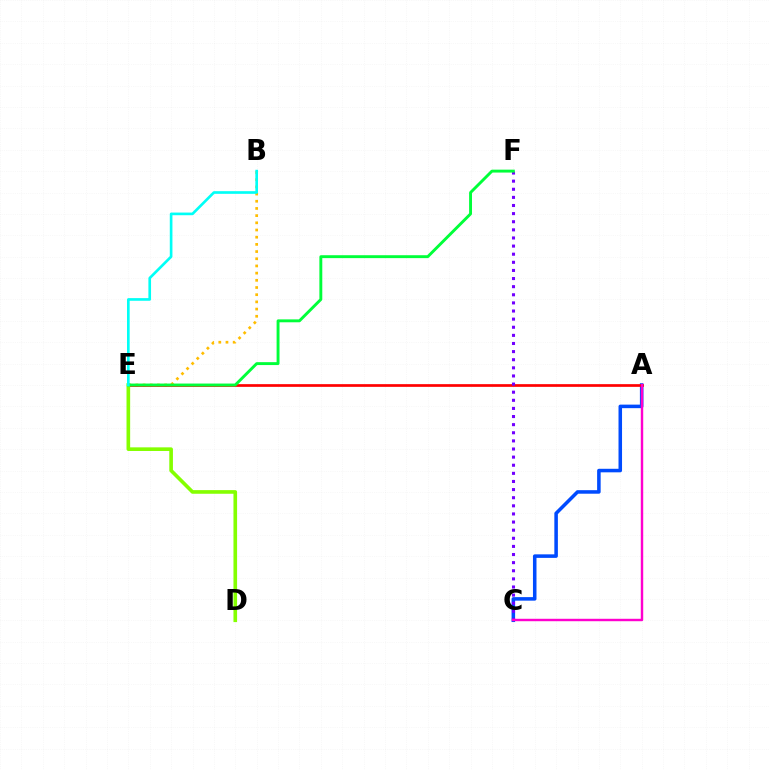{('B', 'E'): [{'color': '#ffbd00', 'line_style': 'dotted', 'thickness': 1.95}, {'color': '#00fff6', 'line_style': 'solid', 'thickness': 1.91}], ('A', 'C'): [{'color': '#004bff', 'line_style': 'solid', 'thickness': 2.54}, {'color': '#ff00cf', 'line_style': 'solid', 'thickness': 1.75}], ('A', 'E'): [{'color': '#ff0000', 'line_style': 'solid', 'thickness': 1.94}], ('D', 'E'): [{'color': '#84ff00', 'line_style': 'solid', 'thickness': 2.62}], ('C', 'F'): [{'color': '#7200ff', 'line_style': 'dotted', 'thickness': 2.21}], ('E', 'F'): [{'color': '#00ff39', 'line_style': 'solid', 'thickness': 2.09}]}